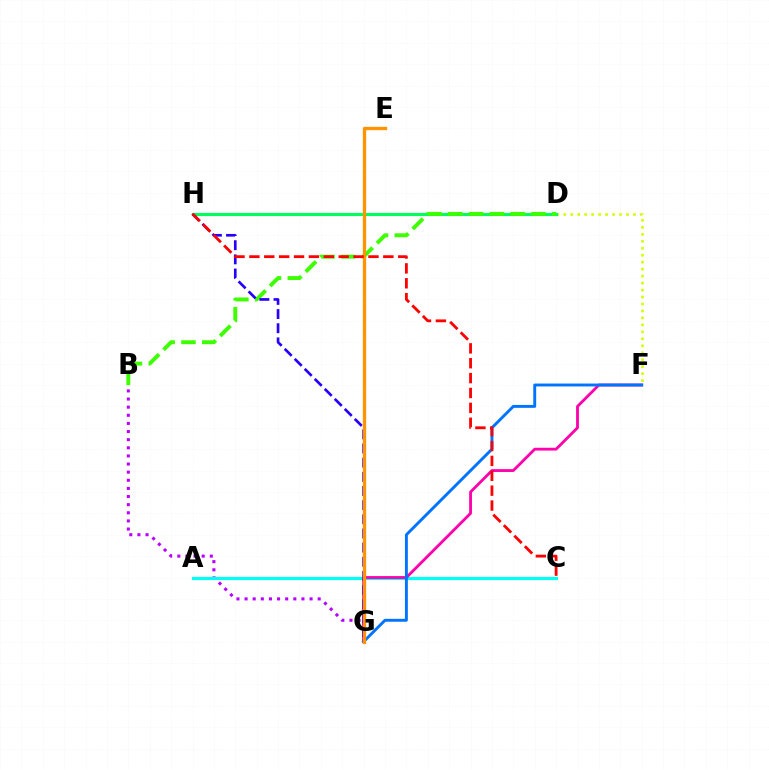{('B', 'G'): [{'color': '#b900ff', 'line_style': 'dotted', 'thickness': 2.21}], ('A', 'C'): [{'color': '#00fff6', 'line_style': 'solid', 'thickness': 2.29}], ('D', 'F'): [{'color': '#d1ff00', 'line_style': 'dotted', 'thickness': 1.89}], ('F', 'G'): [{'color': '#ff00ac', 'line_style': 'solid', 'thickness': 2.02}, {'color': '#0074ff', 'line_style': 'solid', 'thickness': 2.09}], ('D', 'H'): [{'color': '#00ff5c', 'line_style': 'solid', 'thickness': 2.25}], ('B', 'D'): [{'color': '#3dff00', 'line_style': 'dashed', 'thickness': 2.82}], ('G', 'H'): [{'color': '#2500ff', 'line_style': 'dashed', 'thickness': 1.92}], ('E', 'G'): [{'color': '#ff9400', 'line_style': 'solid', 'thickness': 2.4}], ('C', 'H'): [{'color': '#ff0000', 'line_style': 'dashed', 'thickness': 2.02}]}